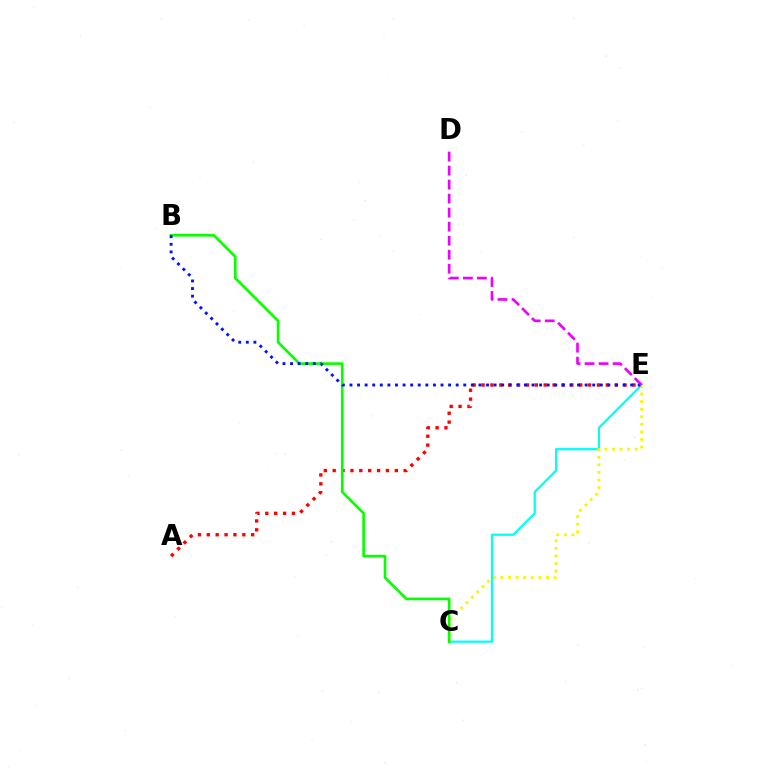{('C', 'E'): [{'color': '#00fff6', 'line_style': 'solid', 'thickness': 1.6}, {'color': '#fcf500', 'line_style': 'dotted', 'thickness': 2.06}], ('A', 'E'): [{'color': '#ff0000', 'line_style': 'dotted', 'thickness': 2.41}], ('B', 'C'): [{'color': '#08ff00', 'line_style': 'solid', 'thickness': 1.9}], ('B', 'E'): [{'color': '#0010ff', 'line_style': 'dotted', 'thickness': 2.06}], ('D', 'E'): [{'color': '#ee00ff', 'line_style': 'dashed', 'thickness': 1.9}]}